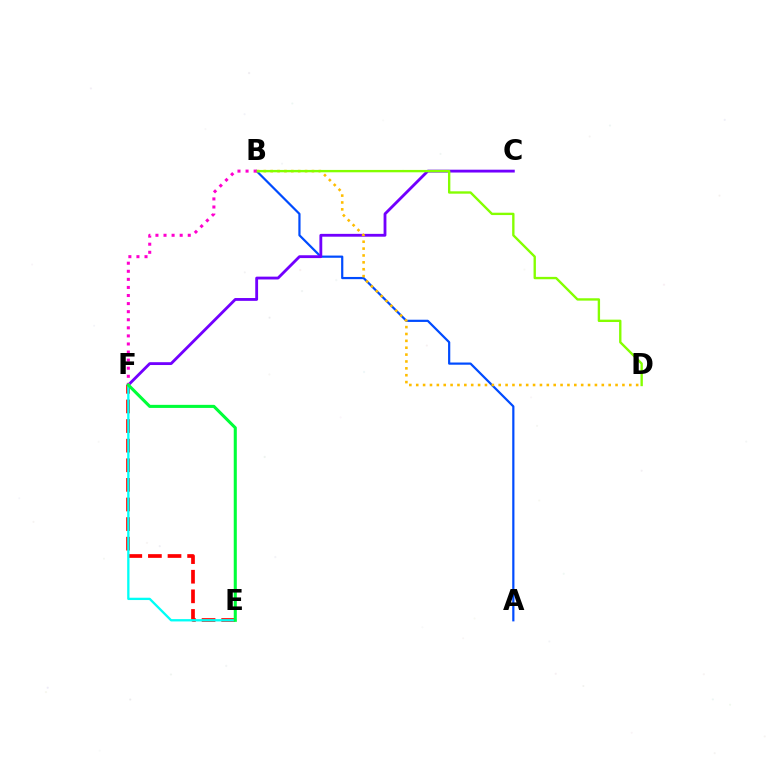{('A', 'B'): [{'color': '#004bff', 'line_style': 'solid', 'thickness': 1.59}], ('C', 'F'): [{'color': '#7200ff', 'line_style': 'solid', 'thickness': 2.04}], ('E', 'F'): [{'color': '#ff0000', 'line_style': 'dashed', 'thickness': 2.66}, {'color': '#00fff6', 'line_style': 'solid', 'thickness': 1.67}, {'color': '#00ff39', 'line_style': 'solid', 'thickness': 2.21}], ('B', 'D'): [{'color': '#ffbd00', 'line_style': 'dotted', 'thickness': 1.87}, {'color': '#84ff00', 'line_style': 'solid', 'thickness': 1.7}], ('B', 'F'): [{'color': '#ff00cf', 'line_style': 'dotted', 'thickness': 2.19}]}